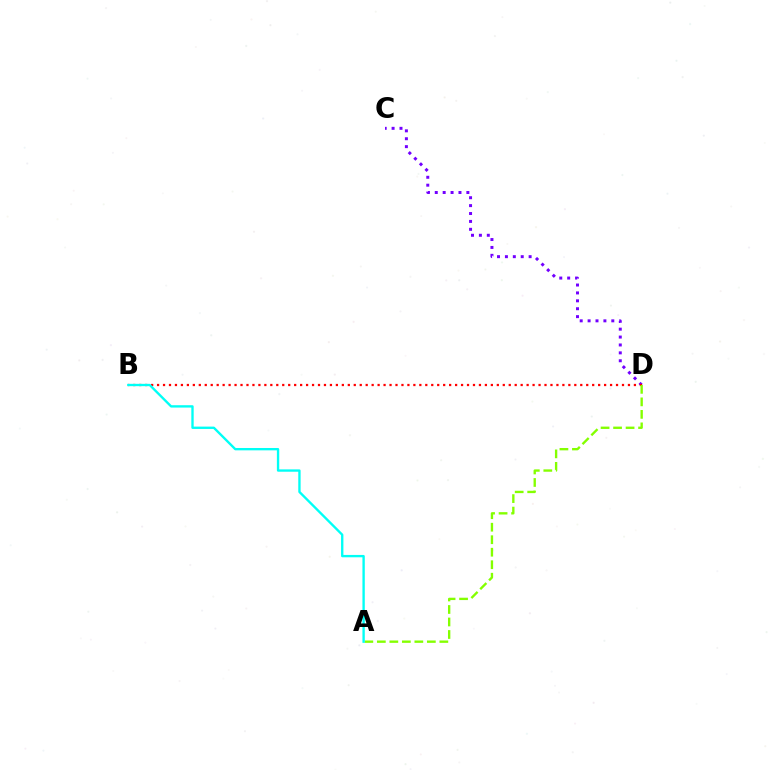{('C', 'D'): [{'color': '#7200ff', 'line_style': 'dotted', 'thickness': 2.15}], ('B', 'D'): [{'color': '#ff0000', 'line_style': 'dotted', 'thickness': 1.62}], ('A', 'D'): [{'color': '#84ff00', 'line_style': 'dashed', 'thickness': 1.7}], ('A', 'B'): [{'color': '#00fff6', 'line_style': 'solid', 'thickness': 1.69}]}